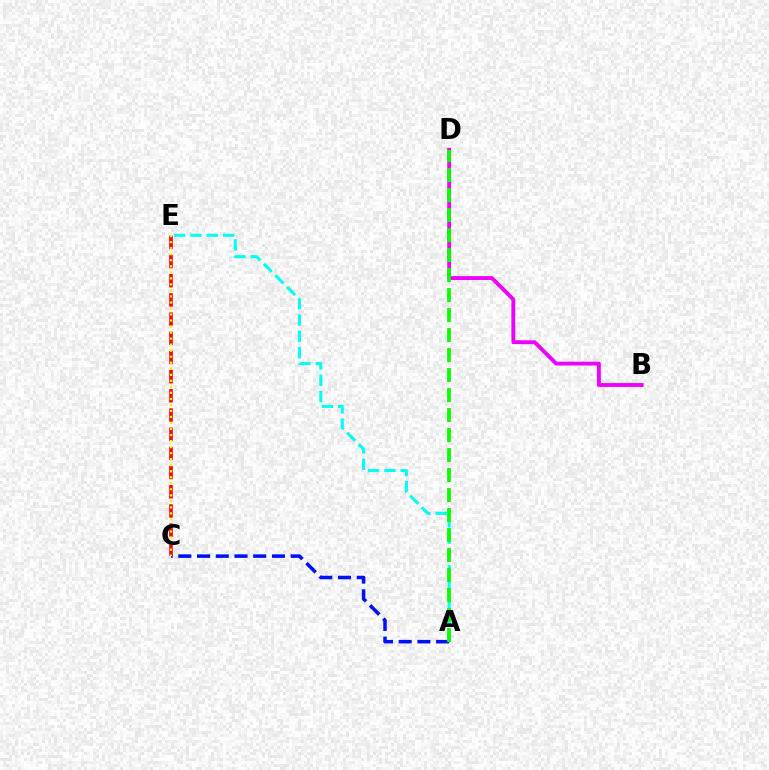{('C', 'E'): [{'color': '#ff0000', 'line_style': 'dashed', 'thickness': 2.61}, {'color': '#fcf500', 'line_style': 'dotted', 'thickness': 1.64}], ('B', 'D'): [{'color': '#ee00ff', 'line_style': 'solid', 'thickness': 2.78}], ('A', 'C'): [{'color': '#0010ff', 'line_style': 'dashed', 'thickness': 2.54}], ('A', 'E'): [{'color': '#00fff6', 'line_style': 'dashed', 'thickness': 2.22}], ('A', 'D'): [{'color': '#08ff00', 'line_style': 'dashed', 'thickness': 2.72}]}